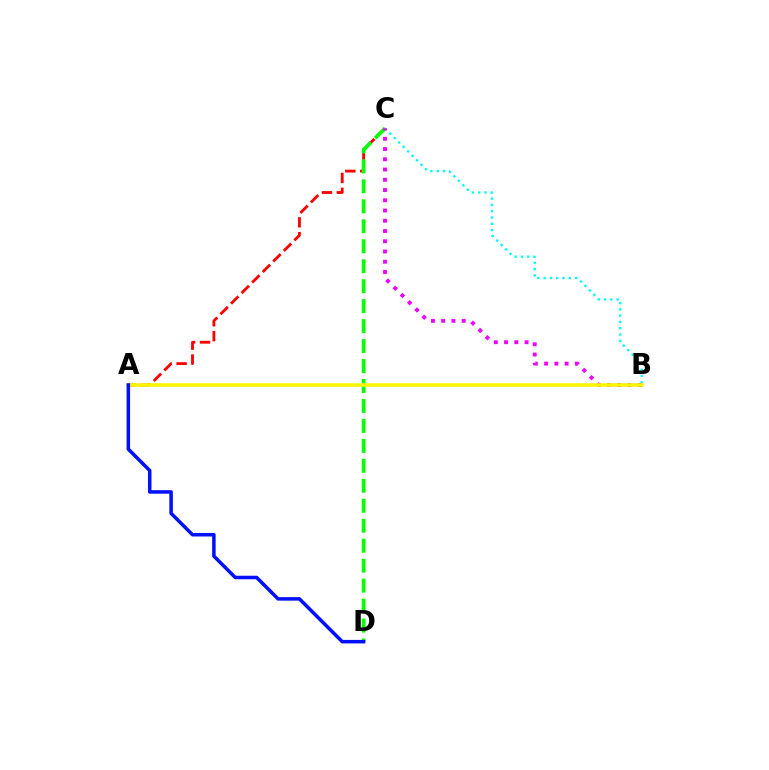{('A', 'C'): [{'color': '#ff0000', 'line_style': 'dashed', 'thickness': 2.03}], ('C', 'D'): [{'color': '#08ff00', 'line_style': 'dashed', 'thickness': 2.71}], ('B', 'C'): [{'color': '#00fff6', 'line_style': 'dotted', 'thickness': 1.71}, {'color': '#ee00ff', 'line_style': 'dotted', 'thickness': 2.78}], ('A', 'B'): [{'color': '#fcf500', 'line_style': 'solid', 'thickness': 2.55}], ('A', 'D'): [{'color': '#0010ff', 'line_style': 'solid', 'thickness': 2.53}]}